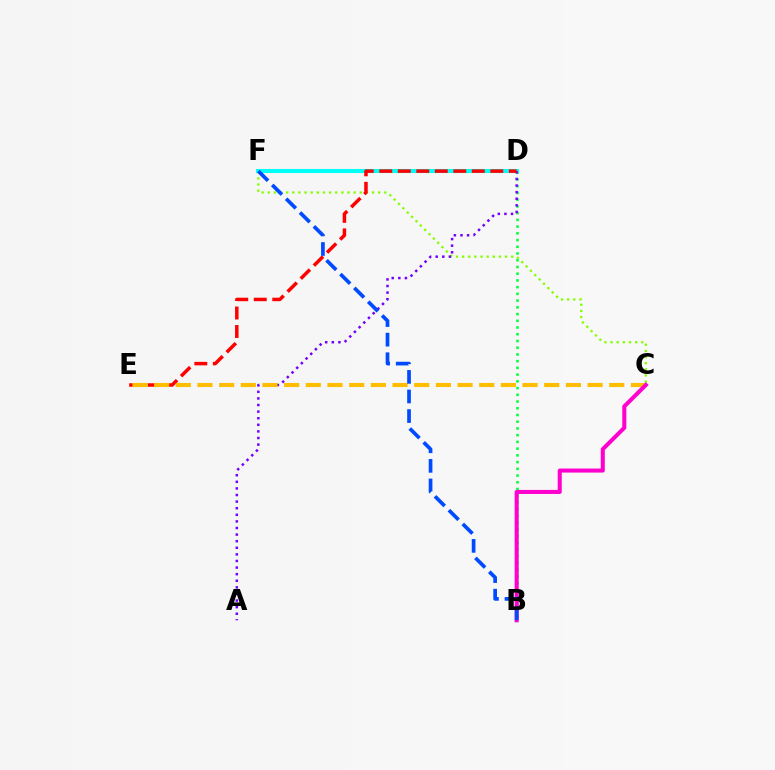{('B', 'D'): [{'color': '#00ff39', 'line_style': 'dotted', 'thickness': 1.83}], ('C', 'F'): [{'color': '#84ff00', 'line_style': 'dotted', 'thickness': 1.67}], ('D', 'F'): [{'color': '#00fff6', 'line_style': 'solid', 'thickness': 2.92}], ('A', 'D'): [{'color': '#7200ff', 'line_style': 'dotted', 'thickness': 1.79}], ('D', 'E'): [{'color': '#ff0000', 'line_style': 'dashed', 'thickness': 2.51}], ('C', 'E'): [{'color': '#ffbd00', 'line_style': 'dashed', 'thickness': 2.94}], ('B', 'C'): [{'color': '#ff00cf', 'line_style': 'solid', 'thickness': 2.91}], ('B', 'F'): [{'color': '#004bff', 'line_style': 'dashed', 'thickness': 2.66}]}